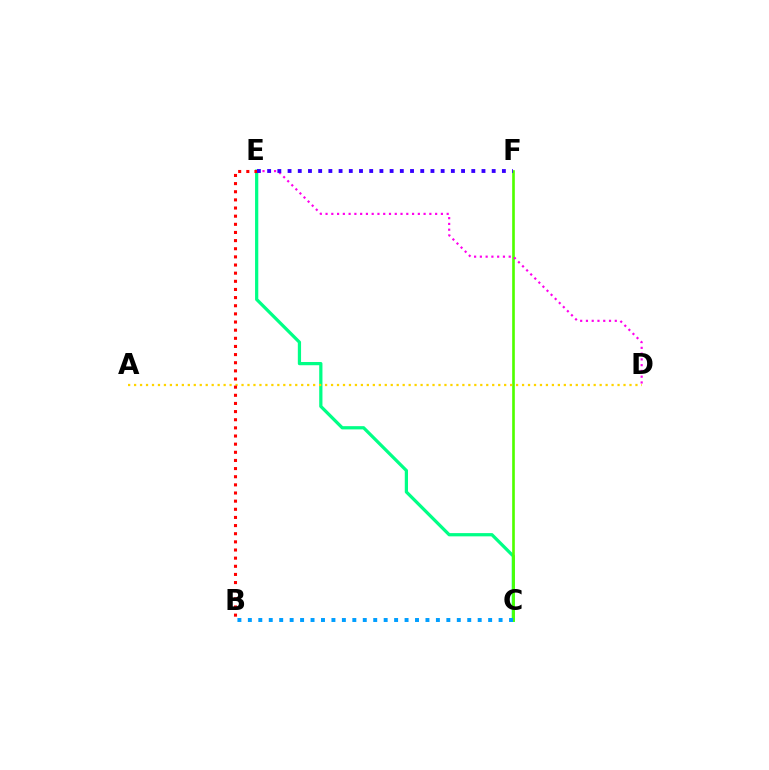{('C', 'E'): [{'color': '#00ff86', 'line_style': 'solid', 'thickness': 2.33}], ('C', 'F'): [{'color': '#4fff00', 'line_style': 'solid', 'thickness': 1.91}], ('A', 'D'): [{'color': '#ffd500', 'line_style': 'dotted', 'thickness': 1.62}], ('D', 'E'): [{'color': '#ff00ed', 'line_style': 'dotted', 'thickness': 1.57}], ('B', 'E'): [{'color': '#ff0000', 'line_style': 'dotted', 'thickness': 2.21}], ('B', 'C'): [{'color': '#009eff', 'line_style': 'dotted', 'thickness': 2.84}], ('E', 'F'): [{'color': '#3700ff', 'line_style': 'dotted', 'thickness': 2.77}]}